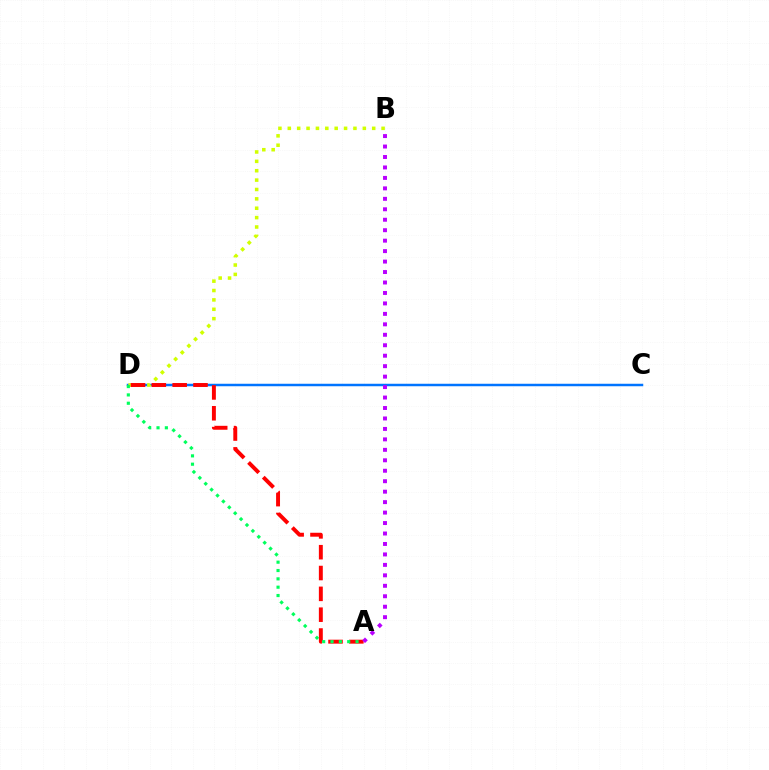{('C', 'D'): [{'color': '#0074ff', 'line_style': 'solid', 'thickness': 1.79}], ('B', 'D'): [{'color': '#d1ff00', 'line_style': 'dotted', 'thickness': 2.55}], ('A', 'D'): [{'color': '#ff0000', 'line_style': 'dashed', 'thickness': 2.83}, {'color': '#00ff5c', 'line_style': 'dotted', 'thickness': 2.27}], ('A', 'B'): [{'color': '#b900ff', 'line_style': 'dotted', 'thickness': 2.84}]}